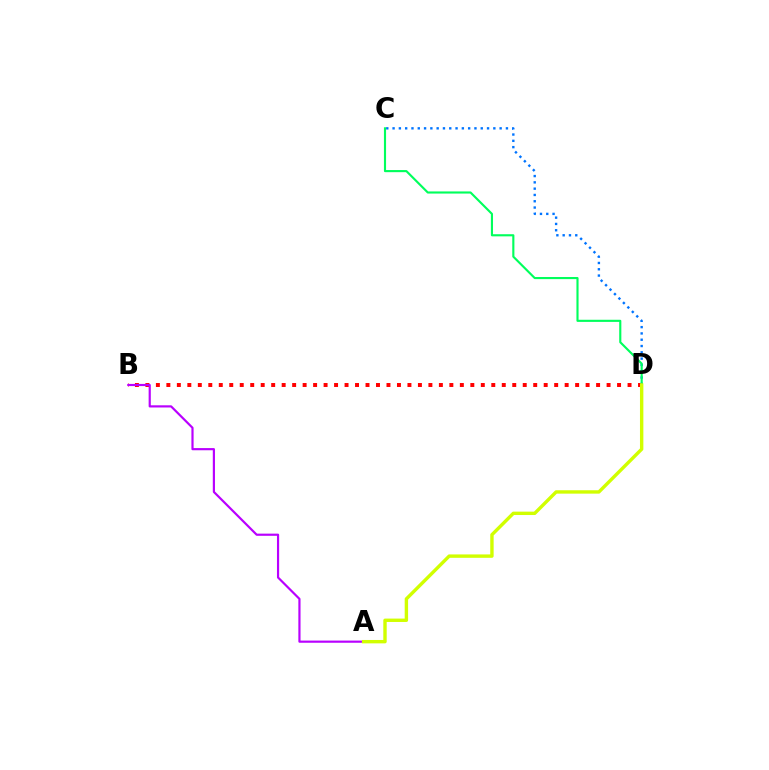{('C', 'D'): [{'color': '#0074ff', 'line_style': 'dotted', 'thickness': 1.71}, {'color': '#00ff5c', 'line_style': 'solid', 'thickness': 1.53}], ('B', 'D'): [{'color': '#ff0000', 'line_style': 'dotted', 'thickness': 2.85}], ('A', 'B'): [{'color': '#b900ff', 'line_style': 'solid', 'thickness': 1.57}], ('A', 'D'): [{'color': '#d1ff00', 'line_style': 'solid', 'thickness': 2.44}]}